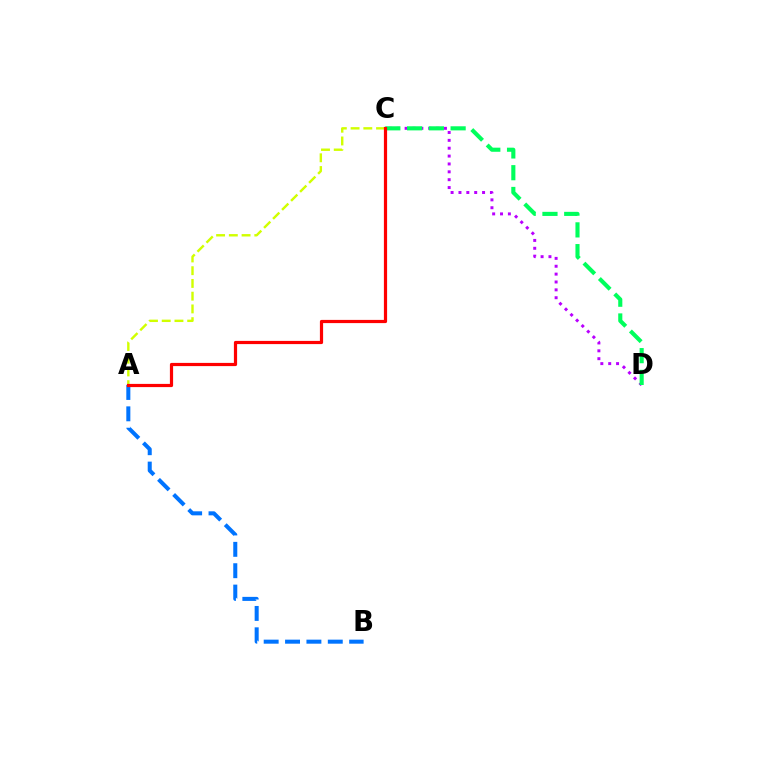{('C', 'D'): [{'color': '#b900ff', 'line_style': 'dotted', 'thickness': 2.14}, {'color': '#00ff5c', 'line_style': 'dashed', 'thickness': 2.96}], ('A', 'B'): [{'color': '#0074ff', 'line_style': 'dashed', 'thickness': 2.9}], ('A', 'C'): [{'color': '#d1ff00', 'line_style': 'dashed', 'thickness': 1.73}, {'color': '#ff0000', 'line_style': 'solid', 'thickness': 2.3}]}